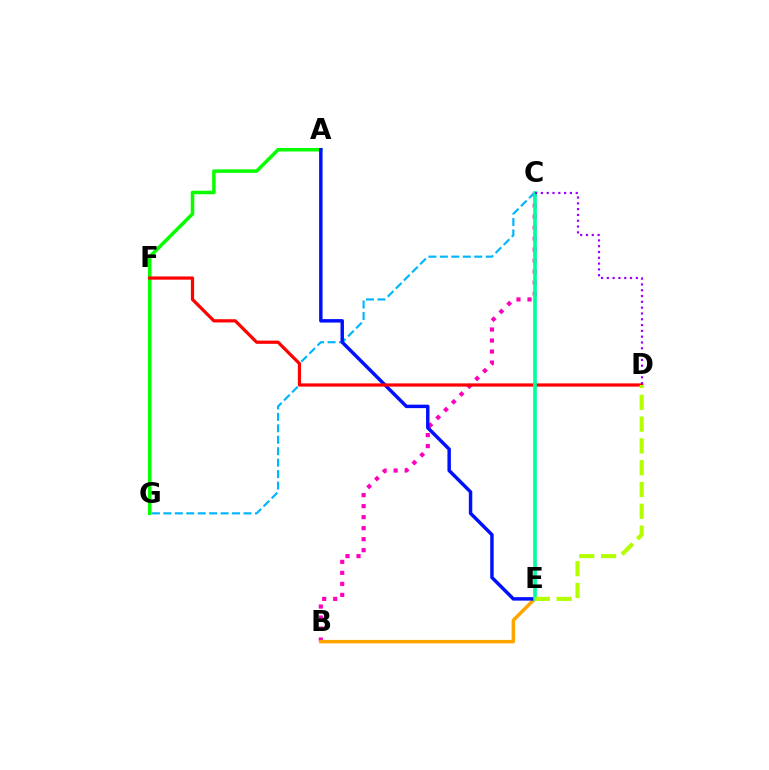{('B', 'C'): [{'color': '#ff00bd', 'line_style': 'dotted', 'thickness': 2.99}], ('B', 'E'): [{'color': '#ffa500', 'line_style': 'solid', 'thickness': 2.51}], ('A', 'G'): [{'color': '#08ff00', 'line_style': 'solid', 'thickness': 2.54}], ('C', 'G'): [{'color': '#00b5ff', 'line_style': 'dashed', 'thickness': 1.56}], ('A', 'E'): [{'color': '#0010ff', 'line_style': 'solid', 'thickness': 2.49}], ('D', 'F'): [{'color': '#ff0000', 'line_style': 'solid', 'thickness': 2.31}], ('C', 'E'): [{'color': '#00ff9d', 'line_style': 'solid', 'thickness': 2.64}], ('D', 'E'): [{'color': '#b3ff00', 'line_style': 'dashed', 'thickness': 2.96}], ('C', 'D'): [{'color': '#9b00ff', 'line_style': 'dotted', 'thickness': 1.58}]}